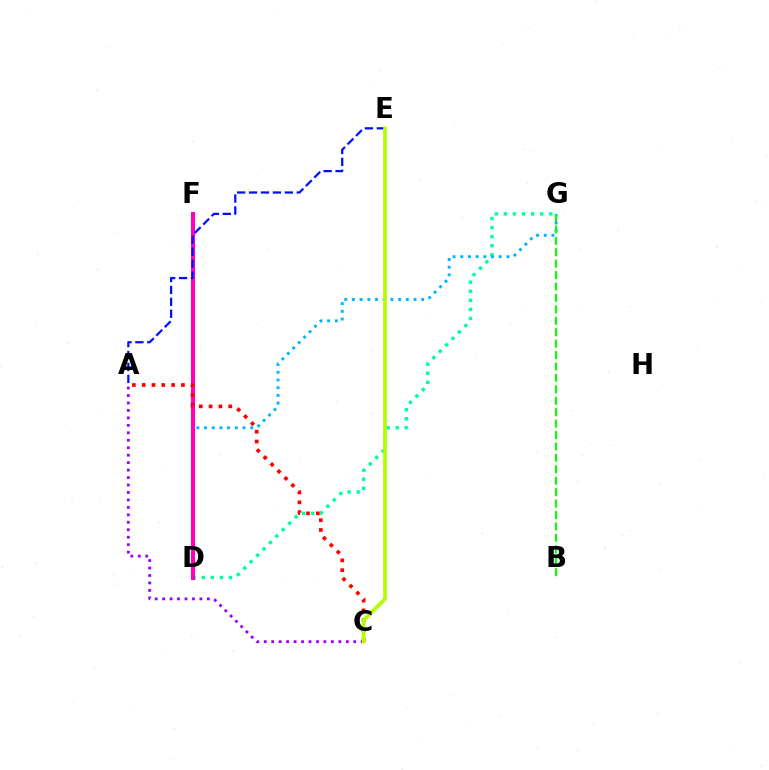{('D', 'G'): [{'color': '#00ff9d', 'line_style': 'dotted', 'thickness': 2.46}, {'color': '#00b5ff', 'line_style': 'dotted', 'thickness': 2.09}], ('A', 'C'): [{'color': '#9b00ff', 'line_style': 'dotted', 'thickness': 2.03}, {'color': '#ff0000', 'line_style': 'dotted', 'thickness': 2.67}], ('C', 'E'): [{'color': '#ffa500', 'line_style': 'solid', 'thickness': 1.61}, {'color': '#b3ff00', 'line_style': 'solid', 'thickness': 2.64}], ('D', 'F'): [{'color': '#ff00bd', 'line_style': 'solid', 'thickness': 2.92}], ('B', 'G'): [{'color': '#08ff00', 'line_style': 'dashed', 'thickness': 1.55}], ('A', 'E'): [{'color': '#0010ff', 'line_style': 'dashed', 'thickness': 1.62}]}